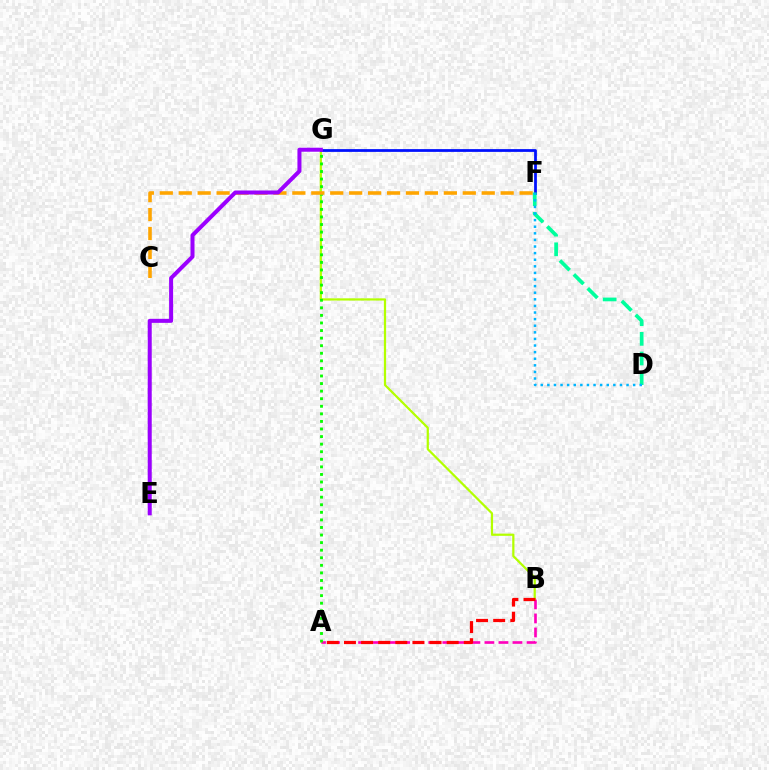{('A', 'B'): [{'color': '#ff00bd', 'line_style': 'dashed', 'thickness': 1.91}, {'color': '#ff0000', 'line_style': 'dashed', 'thickness': 2.33}], ('B', 'G'): [{'color': '#b3ff00', 'line_style': 'solid', 'thickness': 1.6}], ('F', 'G'): [{'color': '#0010ff', 'line_style': 'solid', 'thickness': 1.99}], ('A', 'G'): [{'color': '#08ff00', 'line_style': 'dotted', 'thickness': 2.06}], ('C', 'F'): [{'color': '#ffa500', 'line_style': 'dashed', 'thickness': 2.57}], ('D', 'F'): [{'color': '#00ff9d', 'line_style': 'dashed', 'thickness': 2.67}, {'color': '#00b5ff', 'line_style': 'dotted', 'thickness': 1.79}], ('E', 'G'): [{'color': '#9b00ff', 'line_style': 'solid', 'thickness': 2.89}]}